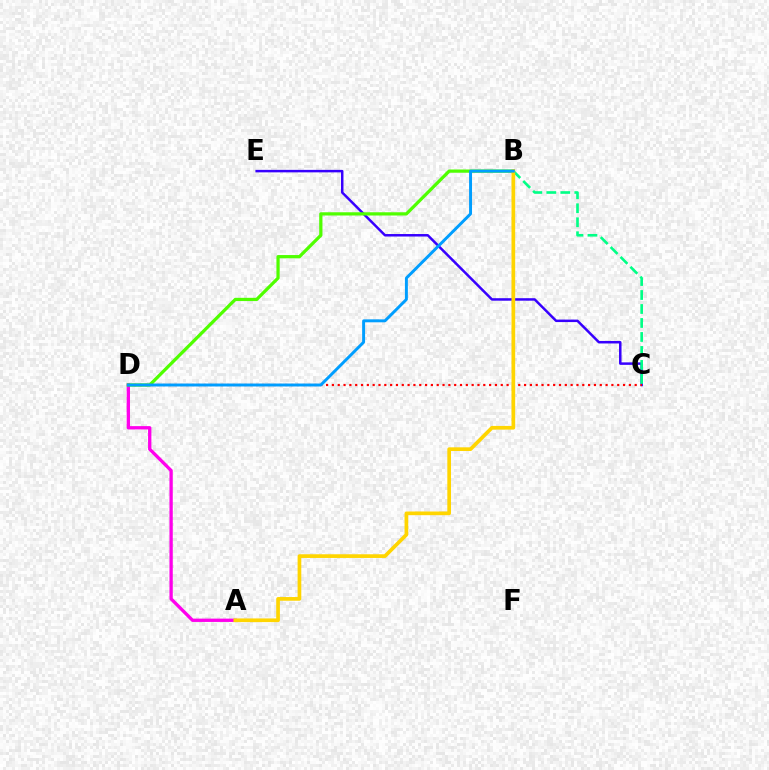{('A', 'D'): [{'color': '#ff00ed', 'line_style': 'solid', 'thickness': 2.39}], ('C', 'E'): [{'color': '#3700ff', 'line_style': 'solid', 'thickness': 1.79}], ('B', 'D'): [{'color': '#4fff00', 'line_style': 'solid', 'thickness': 2.33}, {'color': '#009eff', 'line_style': 'solid', 'thickness': 2.11}], ('C', 'D'): [{'color': '#ff0000', 'line_style': 'dotted', 'thickness': 1.58}], ('B', 'C'): [{'color': '#00ff86', 'line_style': 'dashed', 'thickness': 1.9}], ('A', 'B'): [{'color': '#ffd500', 'line_style': 'solid', 'thickness': 2.66}]}